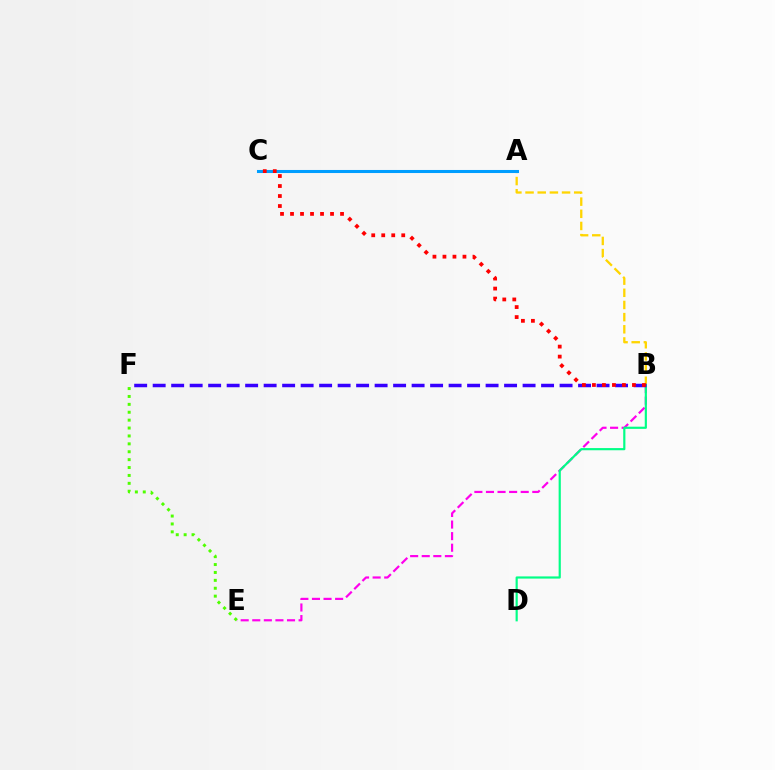{('A', 'B'): [{'color': '#ffd500', 'line_style': 'dashed', 'thickness': 1.65}], ('B', 'E'): [{'color': '#ff00ed', 'line_style': 'dashed', 'thickness': 1.57}], ('B', 'D'): [{'color': '#00ff86', 'line_style': 'solid', 'thickness': 1.57}], ('A', 'C'): [{'color': '#009eff', 'line_style': 'solid', 'thickness': 2.2}], ('B', 'F'): [{'color': '#3700ff', 'line_style': 'dashed', 'thickness': 2.51}], ('B', 'C'): [{'color': '#ff0000', 'line_style': 'dotted', 'thickness': 2.72}], ('E', 'F'): [{'color': '#4fff00', 'line_style': 'dotted', 'thickness': 2.15}]}